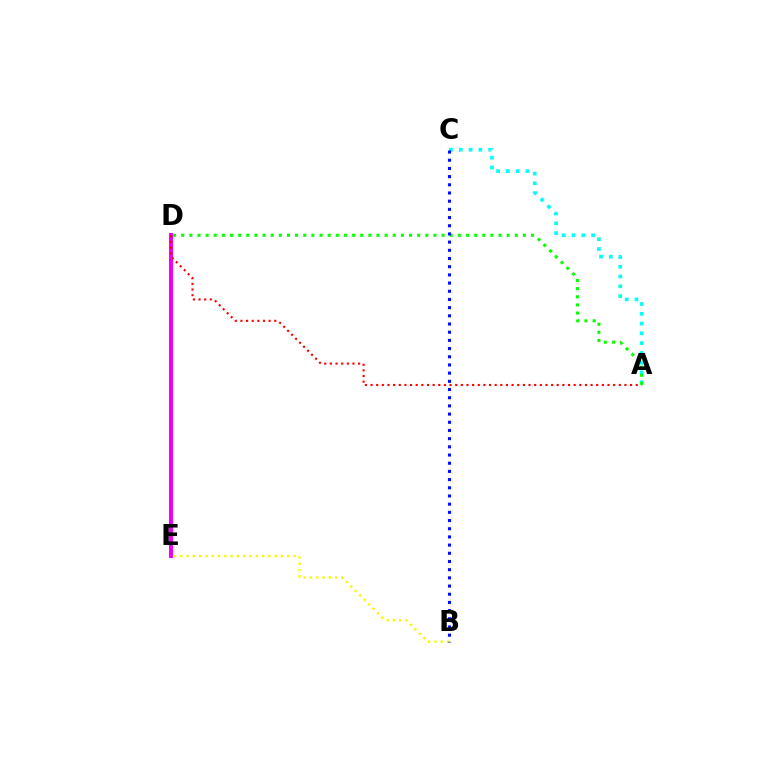{('A', 'C'): [{'color': '#00fff6', 'line_style': 'dotted', 'thickness': 2.66}], ('D', 'E'): [{'color': '#ee00ff', 'line_style': 'solid', 'thickness': 2.92}], ('B', 'E'): [{'color': '#fcf500', 'line_style': 'dotted', 'thickness': 1.71}], ('A', 'D'): [{'color': '#ff0000', 'line_style': 'dotted', 'thickness': 1.53}, {'color': '#08ff00', 'line_style': 'dotted', 'thickness': 2.21}], ('B', 'C'): [{'color': '#0010ff', 'line_style': 'dotted', 'thickness': 2.22}]}